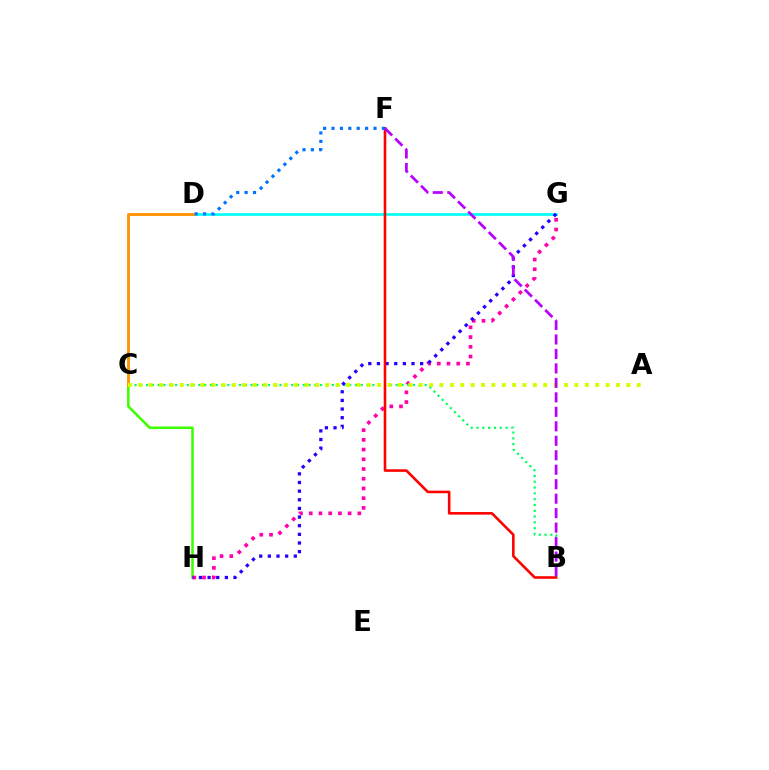{('D', 'G'): [{'color': '#00fff6', 'line_style': 'solid', 'thickness': 1.93}], ('C', 'H'): [{'color': '#3dff00', 'line_style': 'solid', 'thickness': 1.84}], ('G', 'H'): [{'color': '#ff00ac', 'line_style': 'dotted', 'thickness': 2.64}, {'color': '#2500ff', 'line_style': 'dotted', 'thickness': 2.35}], ('B', 'C'): [{'color': '#00ff5c', 'line_style': 'dotted', 'thickness': 1.58}], ('C', 'D'): [{'color': '#ff9400', 'line_style': 'solid', 'thickness': 2.05}], ('A', 'C'): [{'color': '#d1ff00', 'line_style': 'dotted', 'thickness': 2.82}], ('B', 'F'): [{'color': '#ff0000', 'line_style': 'solid', 'thickness': 1.87}, {'color': '#b900ff', 'line_style': 'dashed', 'thickness': 1.97}], ('D', 'F'): [{'color': '#0074ff', 'line_style': 'dotted', 'thickness': 2.28}]}